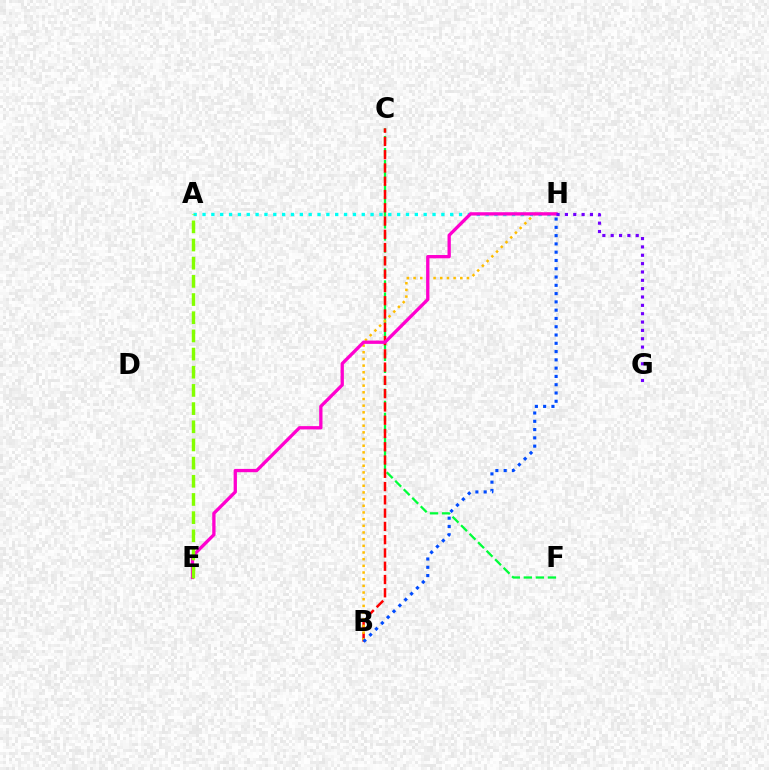{('C', 'F'): [{'color': '#00ff39', 'line_style': 'dashed', 'thickness': 1.64}], ('B', 'C'): [{'color': '#ff0000', 'line_style': 'dashed', 'thickness': 1.8}], ('A', 'H'): [{'color': '#00fff6', 'line_style': 'dotted', 'thickness': 2.4}], ('B', 'H'): [{'color': '#ffbd00', 'line_style': 'dotted', 'thickness': 1.81}, {'color': '#004bff', 'line_style': 'dotted', 'thickness': 2.25}], ('E', 'H'): [{'color': '#ff00cf', 'line_style': 'solid', 'thickness': 2.38}], ('G', 'H'): [{'color': '#7200ff', 'line_style': 'dotted', 'thickness': 2.27}], ('A', 'E'): [{'color': '#84ff00', 'line_style': 'dashed', 'thickness': 2.47}]}